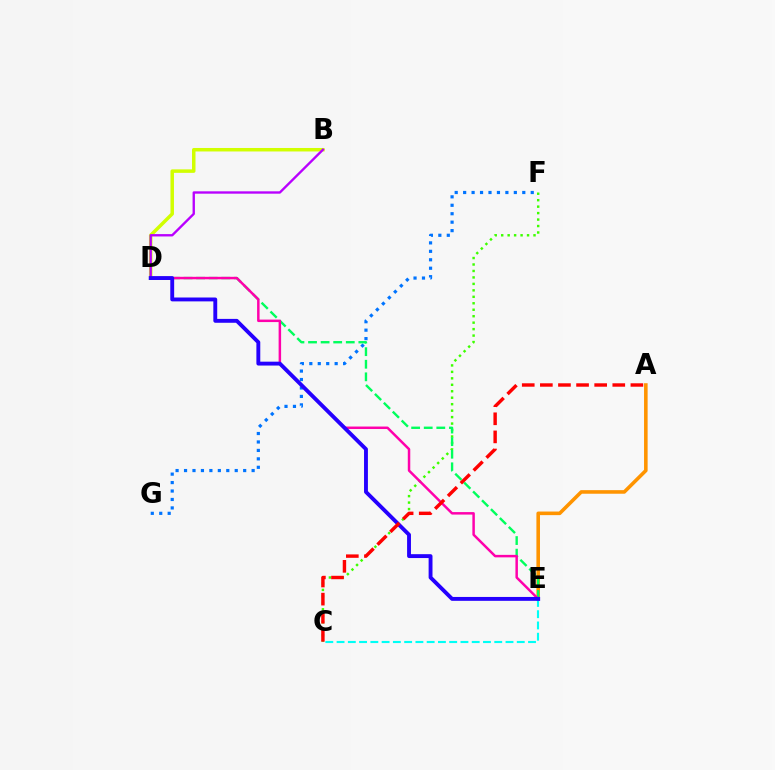{('F', 'G'): [{'color': '#0074ff', 'line_style': 'dotted', 'thickness': 2.3}], ('A', 'E'): [{'color': '#ff9400', 'line_style': 'solid', 'thickness': 2.58}], ('C', 'F'): [{'color': '#3dff00', 'line_style': 'dotted', 'thickness': 1.76}], ('B', 'D'): [{'color': '#d1ff00', 'line_style': 'solid', 'thickness': 2.51}, {'color': '#b900ff', 'line_style': 'solid', 'thickness': 1.7}], ('C', 'E'): [{'color': '#00fff6', 'line_style': 'dashed', 'thickness': 1.53}], ('D', 'E'): [{'color': '#00ff5c', 'line_style': 'dashed', 'thickness': 1.71}, {'color': '#ff00ac', 'line_style': 'solid', 'thickness': 1.79}, {'color': '#2500ff', 'line_style': 'solid', 'thickness': 2.79}], ('A', 'C'): [{'color': '#ff0000', 'line_style': 'dashed', 'thickness': 2.46}]}